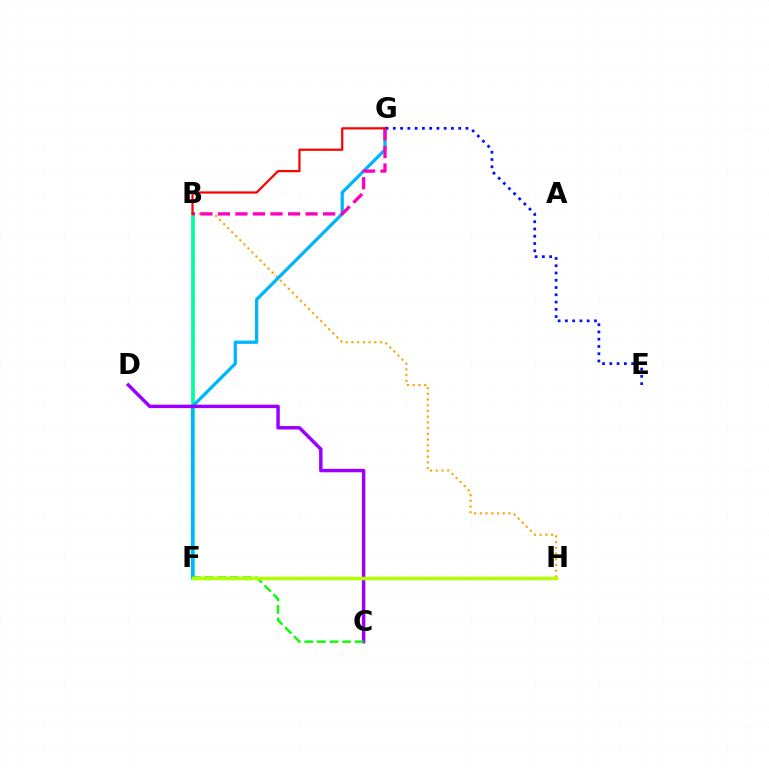{('B', 'F'): [{'color': '#00ff9d', 'line_style': 'solid', 'thickness': 2.67}], ('B', 'H'): [{'color': '#ffa500', 'line_style': 'dotted', 'thickness': 1.55}], ('F', 'G'): [{'color': '#00b5ff', 'line_style': 'solid', 'thickness': 2.35}], ('E', 'G'): [{'color': '#0010ff', 'line_style': 'dotted', 'thickness': 1.97}], ('C', 'D'): [{'color': '#9b00ff', 'line_style': 'solid', 'thickness': 2.49}], ('C', 'F'): [{'color': '#08ff00', 'line_style': 'dashed', 'thickness': 1.71}], ('F', 'H'): [{'color': '#b3ff00', 'line_style': 'solid', 'thickness': 2.52}], ('B', 'G'): [{'color': '#ff00bd', 'line_style': 'dashed', 'thickness': 2.38}, {'color': '#ff0000', 'line_style': 'solid', 'thickness': 1.6}]}